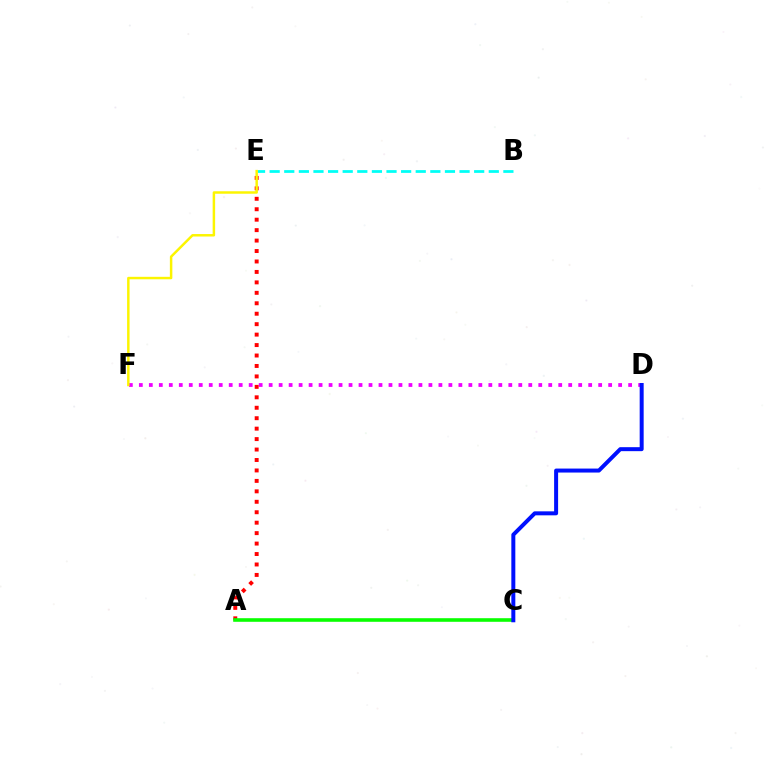{('D', 'F'): [{'color': '#ee00ff', 'line_style': 'dotted', 'thickness': 2.71}], ('A', 'E'): [{'color': '#ff0000', 'line_style': 'dotted', 'thickness': 2.84}], ('A', 'C'): [{'color': '#08ff00', 'line_style': 'solid', 'thickness': 2.59}], ('B', 'E'): [{'color': '#00fff6', 'line_style': 'dashed', 'thickness': 1.98}], ('E', 'F'): [{'color': '#fcf500', 'line_style': 'solid', 'thickness': 1.78}], ('C', 'D'): [{'color': '#0010ff', 'line_style': 'solid', 'thickness': 2.87}]}